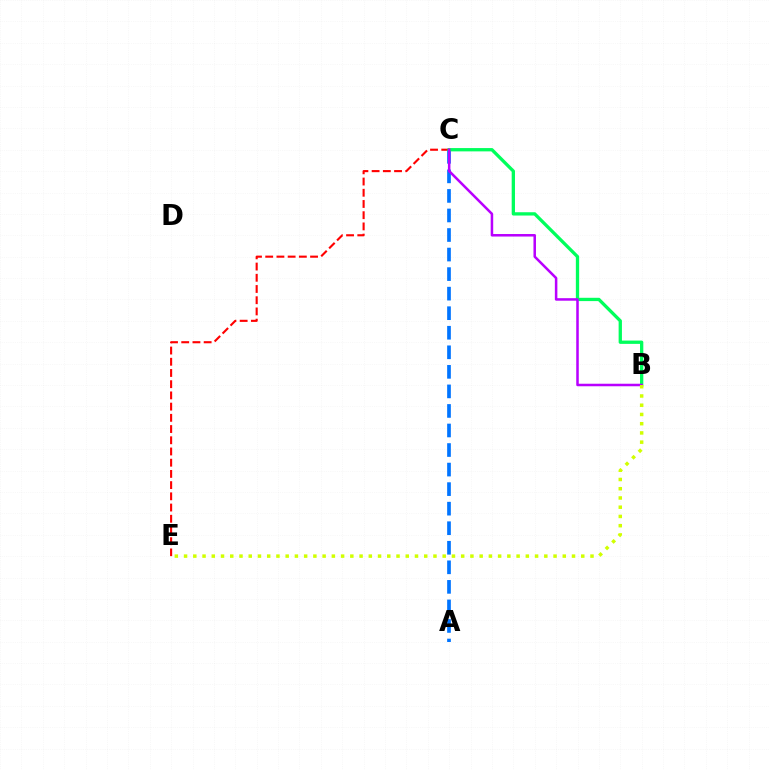{('C', 'E'): [{'color': '#ff0000', 'line_style': 'dashed', 'thickness': 1.52}], ('A', 'C'): [{'color': '#0074ff', 'line_style': 'dashed', 'thickness': 2.66}], ('B', 'C'): [{'color': '#00ff5c', 'line_style': 'solid', 'thickness': 2.38}, {'color': '#b900ff', 'line_style': 'solid', 'thickness': 1.81}], ('B', 'E'): [{'color': '#d1ff00', 'line_style': 'dotted', 'thickness': 2.51}]}